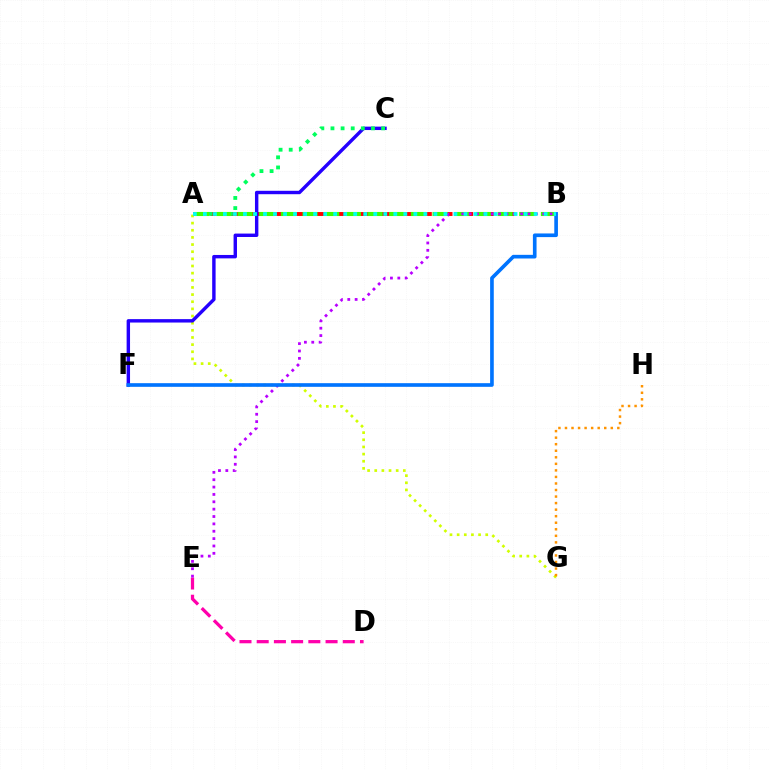{('A', 'G'): [{'color': '#d1ff00', 'line_style': 'dotted', 'thickness': 1.94}], ('D', 'E'): [{'color': '#ff00ac', 'line_style': 'dashed', 'thickness': 2.34}], ('A', 'B'): [{'color': '#ff0000', 'line_style': 'dashed', 'thickness': 2.81}, {'color': '#3dff00', 'line_style': 'dashed', 'thickness': 2.94}, {'color': '#00fff6', 'line_style': 'dotted', 'thickness': 2.72}], ('C', 'F'): [{'color': '#2500ff', 'line_style': 'solid', 'thickness': 2.46}], ('A', 'C'): [{'color': '#00ff5c', 'line_style': 'dotted', 'thickness': 2.75}], ('B', 'E'): [{'color': '#b900ff', 'line_style': 'dotted', 'thickness': 2.0}], ('B', 'F'): [{'color': '#0074ff', 'line_style': 'solid', 'thickness': 2.63}], ('G', 'H'): [{'color': '#ff9400', 'line_style': 'dotted', 'thickness': 1.78}]}